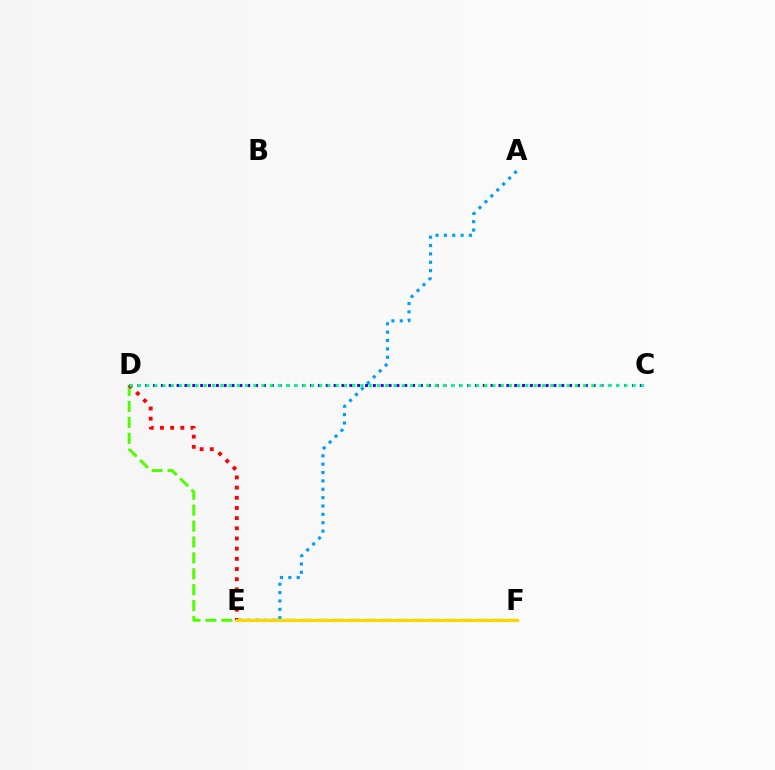{('E', 'F'): [{'color': '#ff00ed', 'line_style': 'solid', 'thickness': 1.94}, {'color': '#ffd500', 'line_style': 'solid', 'thickness': 2.29}], ('A', 'E'): [{'color': '#009eff', 'line_style': 'dotted', 'thickness': 2.27}], ('D', 'F'): [{'color': '#4fff00', 'line_style': 'dashed', 'thickness': 2.16}], ('D', 'E'): [{'color': '#ff0000', 'line_style': 'dotted', 'thickness': 2.77}], ('C', 'D'): [{'color': '#3700ff', 'line_style': 'dotted', 'thickness': 2.13}, {'color': '#00ff86', 'line_style': 'dotted', 'thickness': 2.24}]}